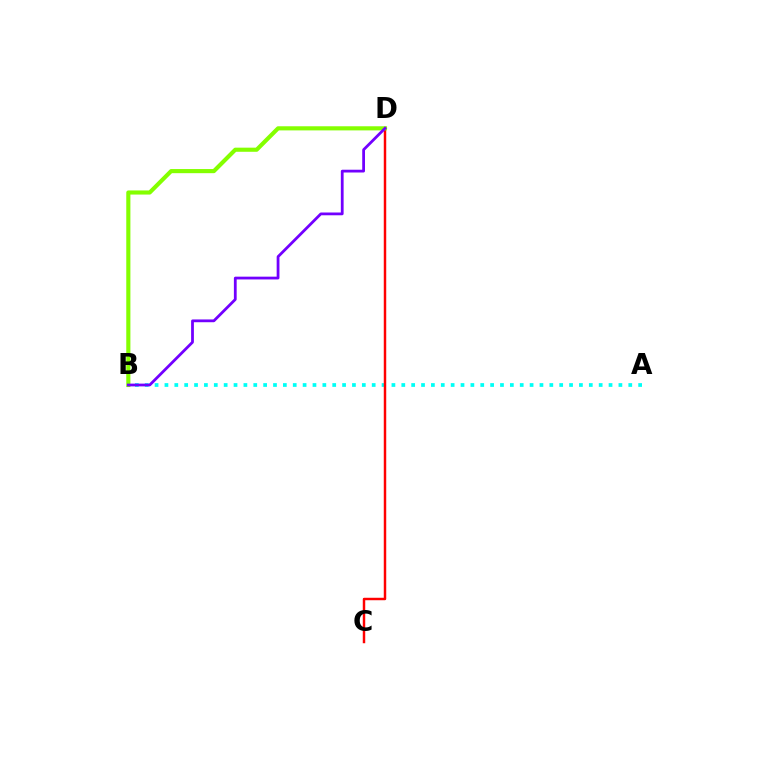{('A', 'B'): [{'color': '#00fff6', 'line_style': 'dotted', 'thickness': 2.68}], ('C', 'D'): [{'color': '#ff0000', 'line_style': 'solid', 'thickness': 1.77}], ('B', 'D'): [{'color': '#84ff00', 'line_style': 'solid', 'thickness': 2.97}, {'color': '#7200ff', 'line_style': 'solid', 'thickness': 2.0}]}